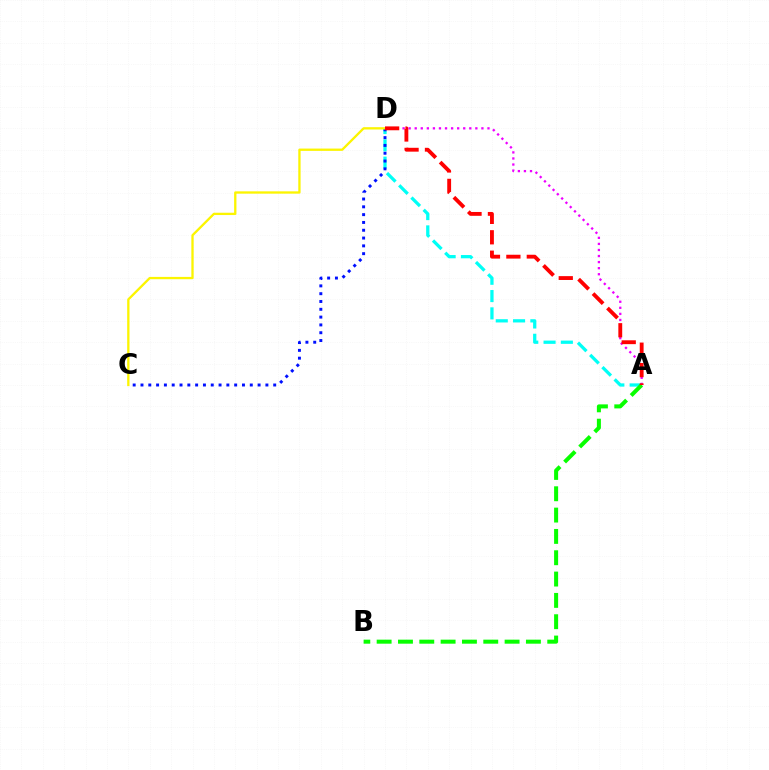{('A', 'D'): [{'color': '#00fff6', 'line_style': 'dashed', 'thickness': 2.35}, {'color': '#ee00ff', 'line_style': 'dotted', 'thickness': 1.65}, {'color': '#ff0000', 'line_style': 'dashed', 'thickness': 2.77}], ('C', 'D'): [{'color': '#0010ff', 'line_style': 'dotted', 'thickness': 2.12}, {'color': '#fcf500', 'line_style': 'solid', 'thickness': 1.66}], ('A', 'B'): [{'color': '#08ff00', 'line_style': 'dashed', 'thickness': 2.9}]}